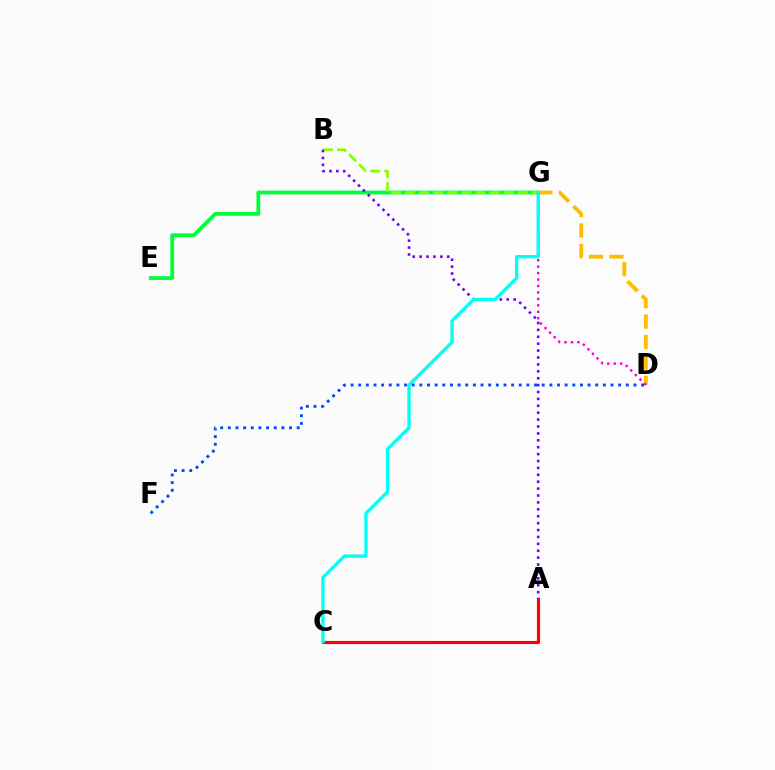{('E', 'G'): [{'color': '#00ff39', 'line_style': 'solid', 'thickness': 2.73}], ('A', 'C'): [{'color': '#ff0000', 'line_style': 'solid', 'thickness': 2.27}], ('D', 'G'): [{'color': '#ffbd00', 'line_style': 'dashed', 'thickness': 2.78}, {'color': '#ff00cf', 'line_style': 'dotted', 'thickness': 1.75}], ('B', 'G'): [{'color': '#84ff00', 'line_style': 'dashed', 'thickness': 1.91}], ('A', 'B'): [{'color': '#7200ff', 'line_style': 'dotted', 'thickness': 1.88}], ('C', 'G'): [{'color': '#00fff6', 'line_style': 'solid', 'thickness': 2.4}], ('D', 'F'): [{'color': '#004bff', 'line_style': 'dotted', 'thickness': 2.08}]}